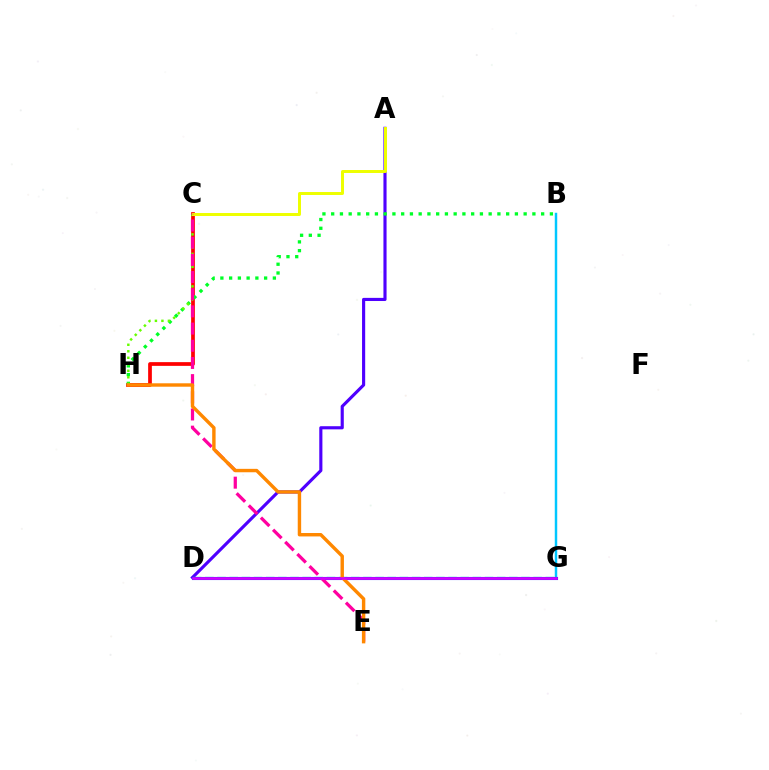{('A', 'D'): [{'color': '#4f00ff', 'line_style': 'solid', 'thickness': 2.26}], ('C', 'H'): [{'color': '#ff0000', 'line_style': 'solid', 'thickness': 2.68}, {'color': '#66ff00', 'line_style': 'dotted', 'thickness': 1.77}], ('D', 'G'): [{'color': '#00ffaf', 'line_style': 'dashed', 'thickness': 1.65}, {'color': '#003fff', 'line_style': 'solid', 'thickness': 2.23}, {'color': '#d600ff', 'line_style': 'solid', 'thickness': 1.88}], ('B', 'H'): [{'color': '#00ff27', 'line_style': 'dotted', 'thickness': 2.38}], ('B', 'G'): [{'color': '#00c7ff', 'line_style': 'solid', 'thickness': 1.77}], ('A', 'C'): [{'color': '#eeff00', 'line_style': 'solid', 'thickness': 2.14}], ('C', 'E'): [{'color': '#ff00a0', 'line_style': 'dashed', 'thickness': 2.33}], ('E', 'H'): [{'color': '#ff8800', 'line_style': 'solid', 'thickness': 2.46}]}